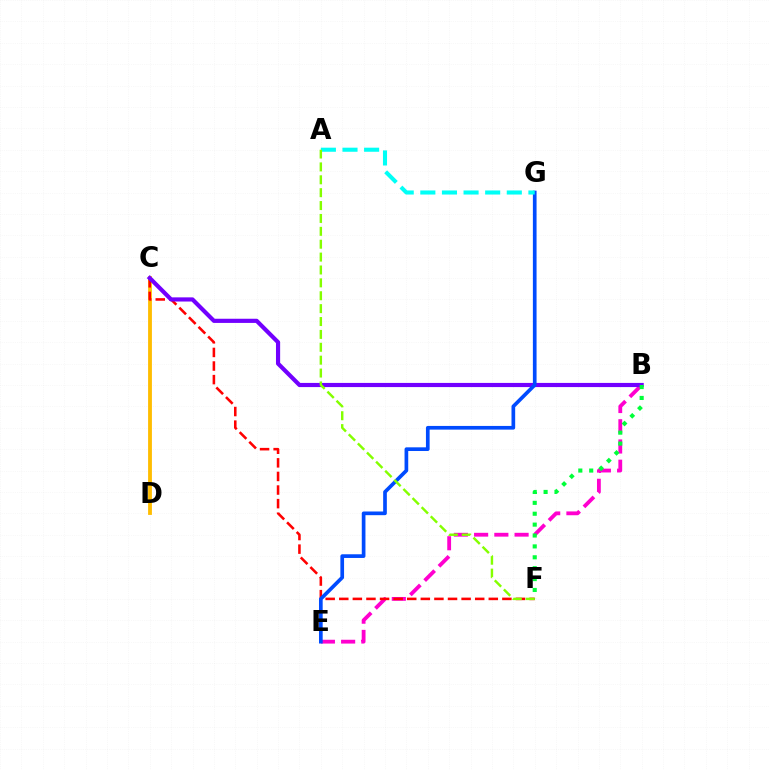{('B', 'E'): [{'color': '#ff00cf', 'line_style': 'dashed', 'thickness': 2.75}], ('C', 'D'): [{'color': '#ffbd00', 'line_style': 'solid', 'thickness': 2.75}], ('C', 'F'): [{'color': '#ff0000', 'line_style': 'dashed', 'thickness': 1.85}], ('B', 'C'): [{'color': '#7200ff', 'line_style': 'solid', 'thickness': 3.0}], ('E', 'G'): [{'color': '#004bff', 'line_style': 'solid', 'thickness': 2.65}], ('A', 'G'): [{'color': '#00fff6', 'line_style': 'dashed', 'thickness': 2.94}], ('A', 'F'): [{'color': '#84ff00', 'line_style': 'dashed', 'thickness': 1.75}], ('B', 'F'): [{'color': '#00ff39', 'line_style': 'dotted', 'thickness': 2.96}]}